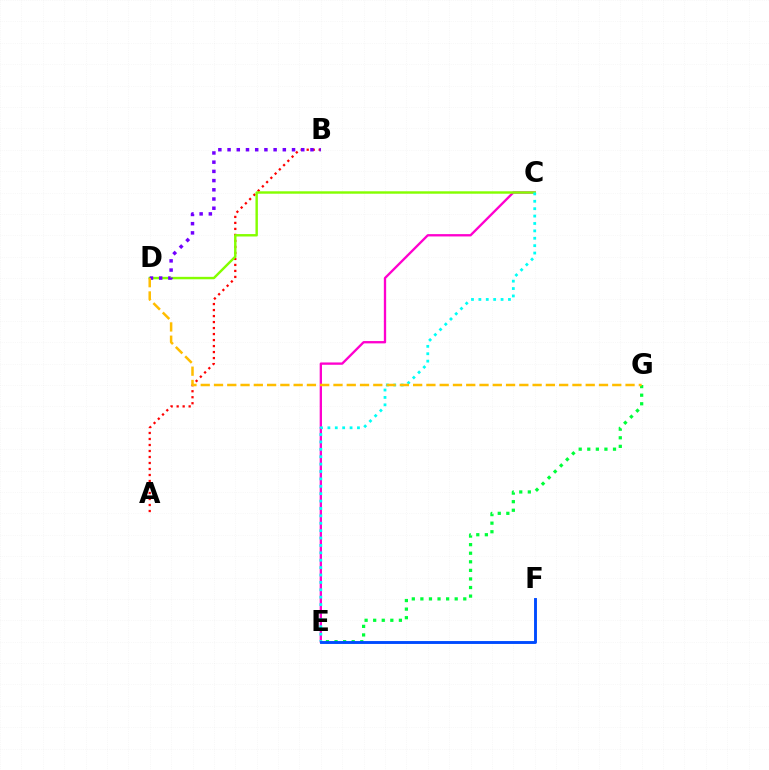{('C', 'E'): [{'color': '#ff00cf', 'line_style': 'solid', 'thickness': 1.67}, {'color': '#00fff6', 'line_style': 'dotted', 'thickness': 2.01}], ('E', 'G'): [{'color': '#00ff39', 'line_style': 'dotted', 'thickness': 2.33}], ('A', 'B'): [{'color': '#ff0000', 'line_style': 'dotted', 'thickness': 1.63}], ('C', 'D'): [{'color': '#84ff00', 'line_style': 'solid', 'thickness': 1.75}], ('B', 'D'): [{'color': '#7200ff', 'line_style': 'dotted', 'thickness': 2.5}], ('D', 'G'): [{'color': '#ffbd00', 'line_style': 'dashed', 'thickness': 1.8}], ('E', 'F'): [{'color': '#004bff', 'line_style': 'solid', 'thickness': 2.08}]}